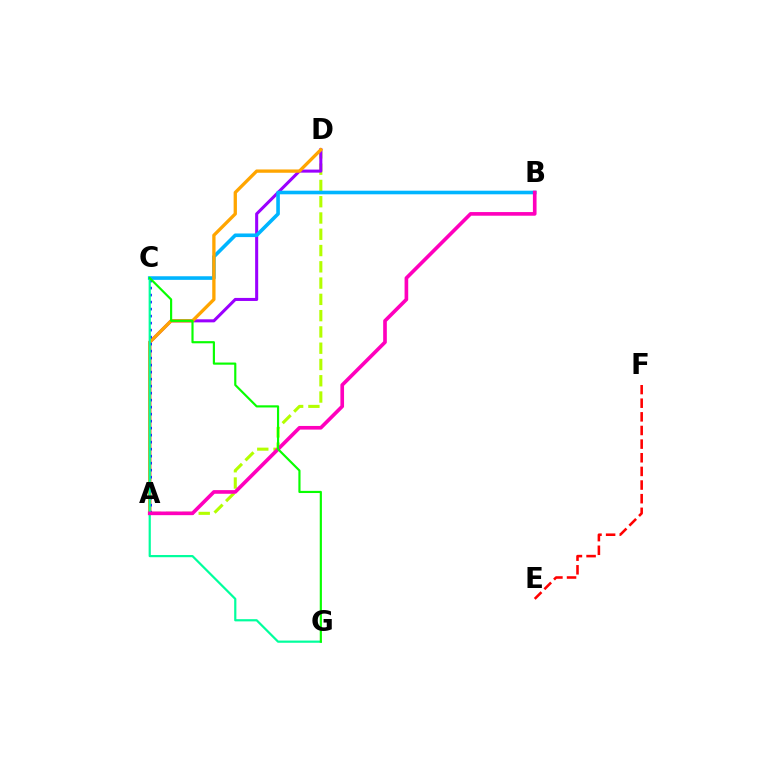{('A', 'D'): [{'color': '#b3ff00', 'line_style': 'dashed', 'thickness': 2.21}, {'color': '#9b00ff', 'line_style': 'solid', 'thickness': 2.2}, {'color': '#ffa500', 'line_style': 'solid', 'thickness': 2.38}], ('B', 'C'): [{'color': '#00b5ff', 'line_style': 'solid', 'thickness': 2.6}], ('A', 'C'): [{'color': '#0010ff', 'line_style': 'dotted', 'thickness': 1.9}], ('C', 'G'): [{'color': '#00ff9d', 'line_style': 'solid', 'thickness': 1.58}, {'color': '#08ff00', 'line_style': 'solid', 'thickness': 1.56}], ('E', 'F'): [{'color': '#ff0000', 'line_style': 'dashed', 'thickness': 1.85}], ('A', 'B'): [{'color': '#ff00bd', 'line_style': 'solid', 'thickness': 2.63}]}